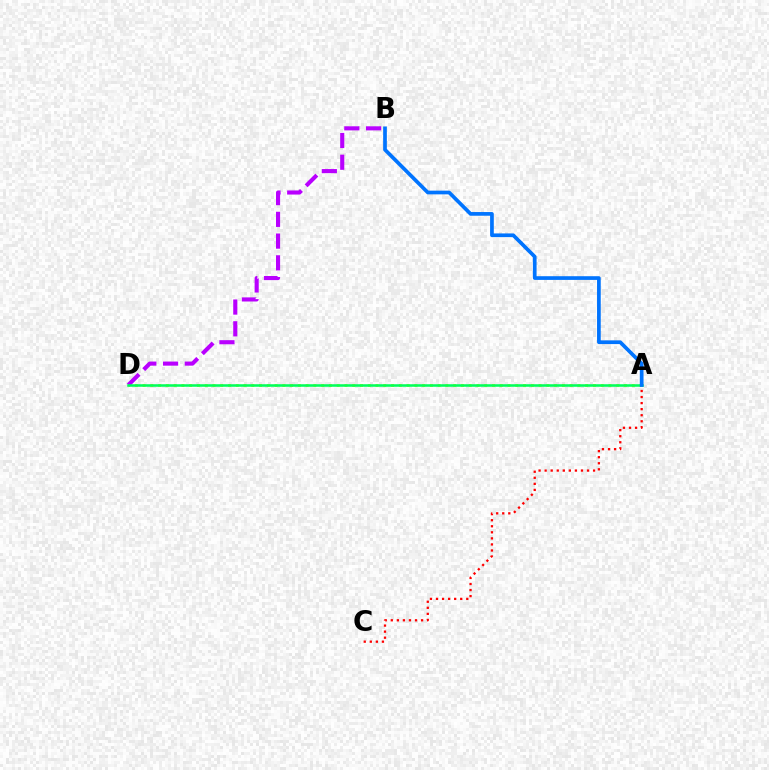{('A', 'D'): [{'color': '#d1ff00', 'line_style': 'dotted', 'thickness': 2.11}, {'color': '#00ff5c', 'line_style': 'solid', 'thickness': 1.84}], ('B', 'D'): [{'color': '#b900ff', 'line_style': 'dashed', 'thickness': 2.95}], ('A', 'C'): [{'color': '#ff0000', 'line_style': 'dotted', 'thickness': 1.64}], ('A', 'B'): [{'color': '#0074ff', 'line_style': 'solid', 'thickness': 2.67}]}